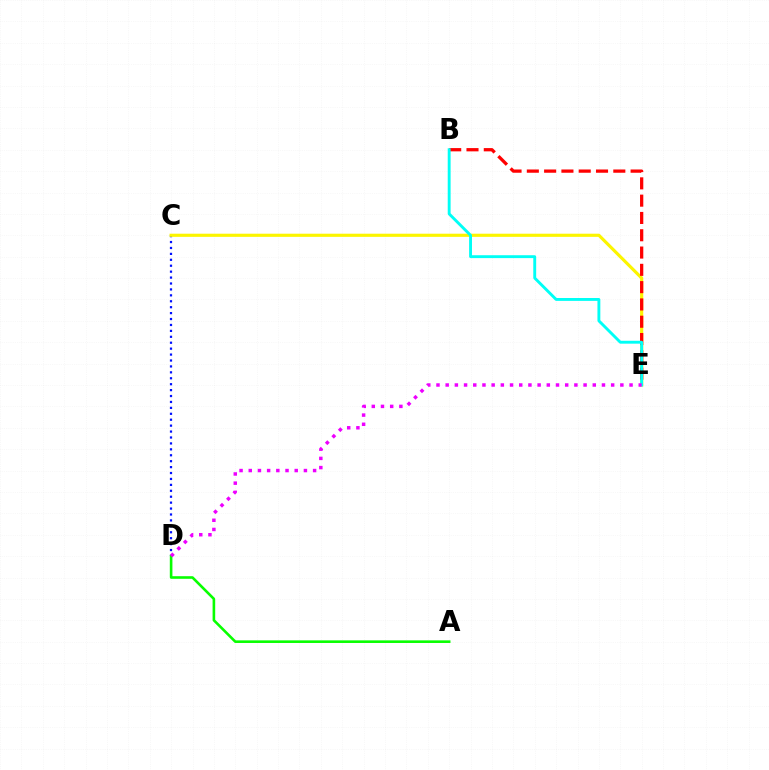{('C', 'D'): [{'color': '#0010ff', 'line_style': 'dotted', 'thickness': 1.61}], ('C', 'E'): [{'color': '#fcf500', 'line_style': 'solid', 'thickness': 2.27}], ('A', 'D'): [{'color': '#08ff00', 'line_style': 'solid', 'thickness': 1.88}], ('B', 'E'): [{'color': '#ff0000', 'line_style': 'dashed', 'thickness': 2.35}, {'color': '#00fff6', 'line_style': 'solid', 'thickness': 2.08}], ('D', 'E'): [{'color': '#ee00ff', 'line_style': 'dotted', 'thickness': 2.5}]}